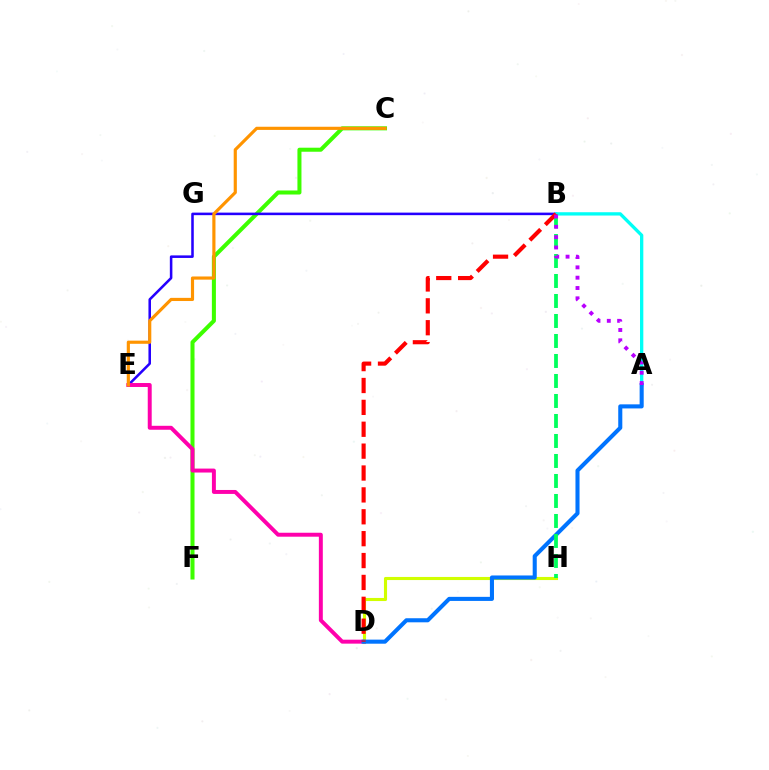{('C', 'F'): [{'color': '#3dff00', 'line_style': 'solid', 'thickness': 2.9}], ('B', 'E'): [{'color': '#2500ff', 'line_style': 'solid', 'thickness': 1.83}], ('D', 'H'): [{'color': '#d1ff00', 'line_style': 'solid', 'thickness': 2.23}], ('A', 'B'): [{'color': '#00fff6', 'line_style': 'solid', 'thickness': 2.39}, {'color': '#b900ff', 'line_style': 'dotted', 'thickness': 2.8}], ('D', 'E'): [{'color': '#ff00ac', 'line_style': 'solid', 'thickness': 2.85}], ('A', 'D'): [{'color': '#0074ff', 'line_style': 'solid', 'thickness': 2.93}], ('B', 'H'): [{'color': '#00ff5c', 'line_style': 'dashed', 'thickness': 2.72}], ('B', 'D'): [{'color': '#ff0000', 'line_style': 'dashed', 'thickness': 2.97}], ('C', 'E'): [{'color': '#ff9400', 'line_style': 'solid', 'thickness': 2.27}]}